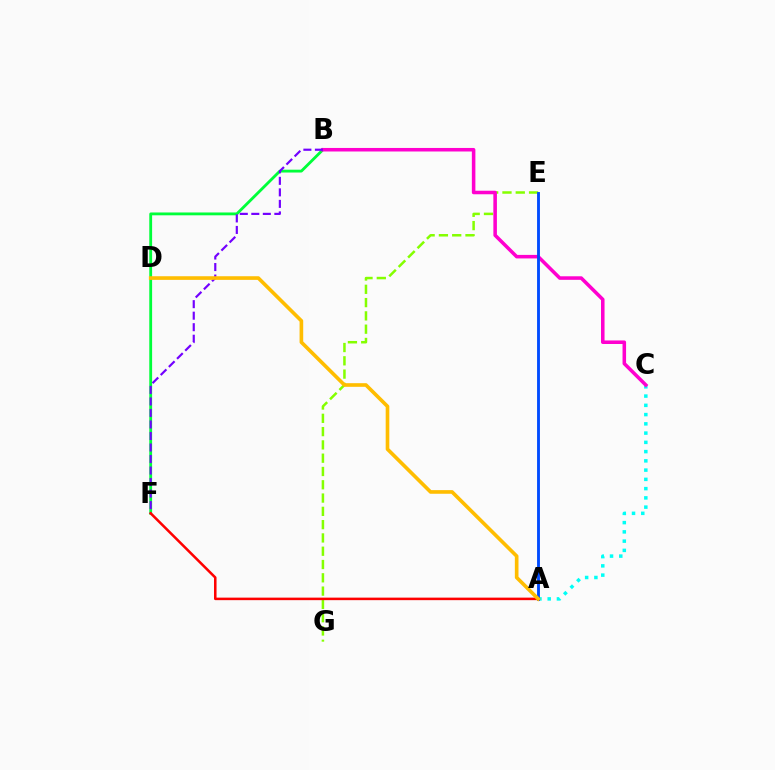{('B', 'F'): [{'color': '#00ff39', 'line_style': 'solid', 'thickness': 2.04}, {'color': '#7200ff', 'line_style': 'dashed', 'thickness': 1.56}], ('E', 'G'): [{'color': '#84ff00', 'line_style': 'dashed', 'thickness': 1.81}], ('A', 'C'): [{'color': '#00fff6', 'line_style': 'dotted', 'thickness': 2.51}], ('B', 'C'): [{'color': '#ff00cf', 'line_style': 'solid', 'thickness': 2.55}], ('A', 'E'): [{'color': '#004bff', 'line_style': 'solid', 'thickness': 2.06}], ('A', 'F'): [{'color': '#ff0000', 'line_style': 'solid', 'thickness': 1.82}], ('A', 'D'): [{'color': '#ffbd00', 'line_style': 'solid', 'thickness': 2.62}]}